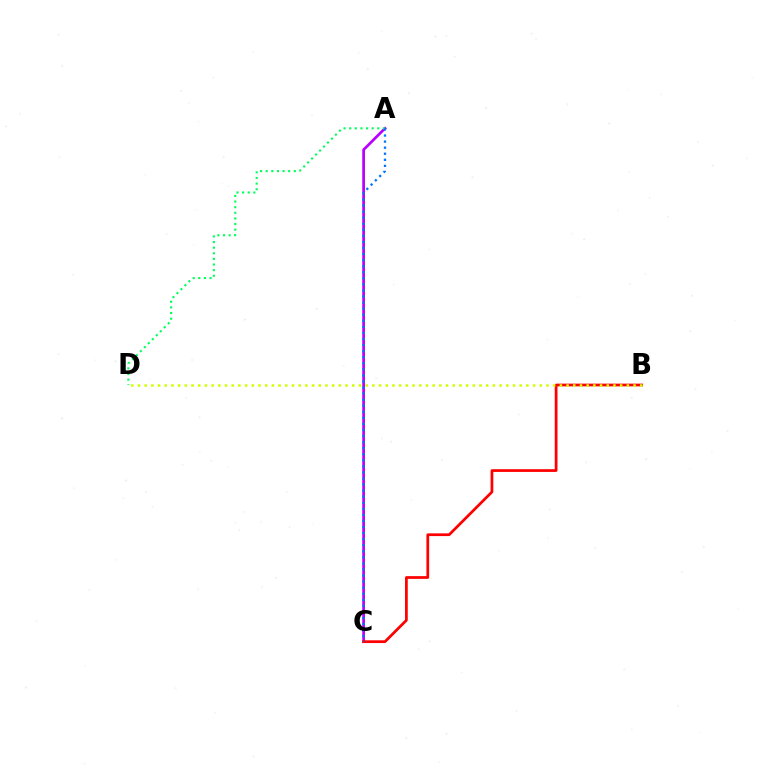{('A', 'C'): [{'color': '#b900ff', 'line_style': 'solid', 'thickness': 1.96}, {'color': '#0074ff', 'line_style': 'dotted', 'thickness': 1.65}], ('B', 'C'): [{'color': '#ff0000', 'line_style': 'solid', 'thickness': 1.97}], ('B', 'D'): [{'color': '#d1ff00', 'line_style': 'dotted', 'thickness': 1.82}], ('A', 'D'): [{'color': '#00ff5c', 'line_style': 'dotted', 'thickness': 1.53}]}